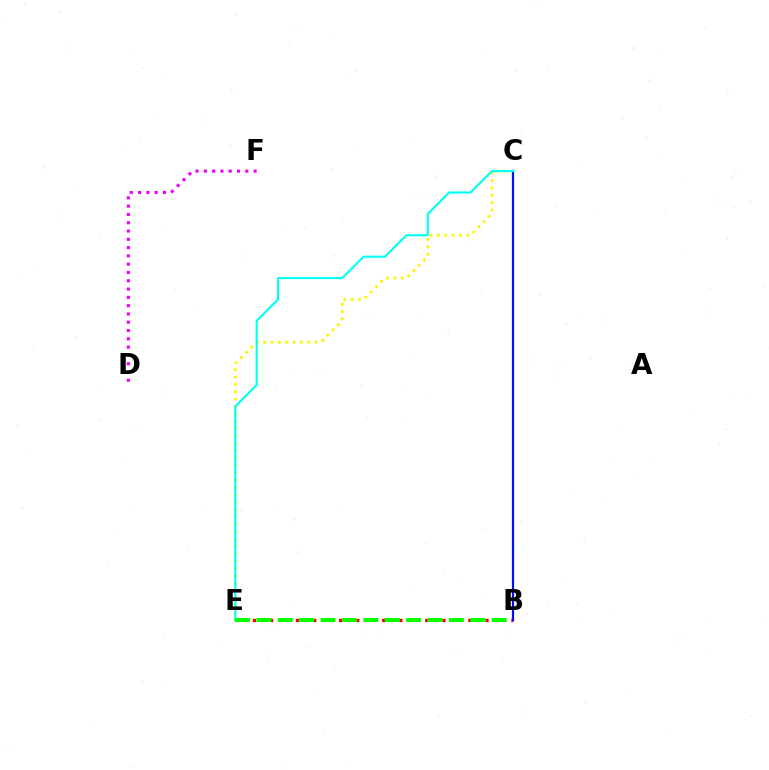{('B', 'E'): [{'color': '#ff0000', 'line_style': 'dotted', 'thickness': 2.34}, {'color': '#08ff00', 'line_style': 'dashed', 'thickness': 2.91}], ('C', 'E'): [{'color': '#fcf500', 'line_style': 'dotted', 'thickness': 2.0}, {'color': '#00fff6', 'line_style': 'solid', 'thickness': 1.52}], ('B', 'C'): [{'color': '#0010ff', 'line_style': 'solid', 'thickness': 1.58}], ('D', 'F'): [{'color': '#ee00ff', 'line_style': 'dotted', 'thickness': 2.25}]}